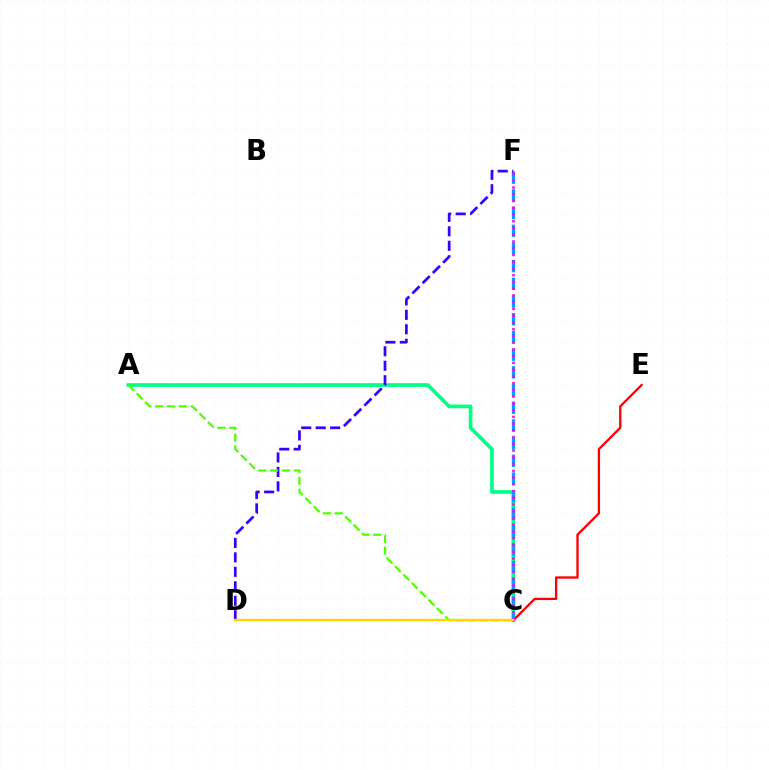{('A', 'C'): [{'color': '#00ff86', 'line_style': 'solid', 'thickness': 2.64}, {'color': '#4fff00', 'line_style': 'dashed', 'thickness': 1.61}], ('C', 'E'): [{'color': '#ff0000', 'line_style': 'solid', 'thickness': 1.67}], ('C', 'F'): [{'color': '#009eff', 'line_style': 'dashed', 'thickness': 2.4}, {'color': '#ff00ed', 'line_style': 'dotted', 'thickness': 1.83}], ('D', 'F'): [{'color': '#3700ff', 'line_style': 'dashed', 'thickness': 1.96}], ('C', 'D'): [{'color': '#ffd500', 'line_style': 'solid', 'thickness': 1.7}]}